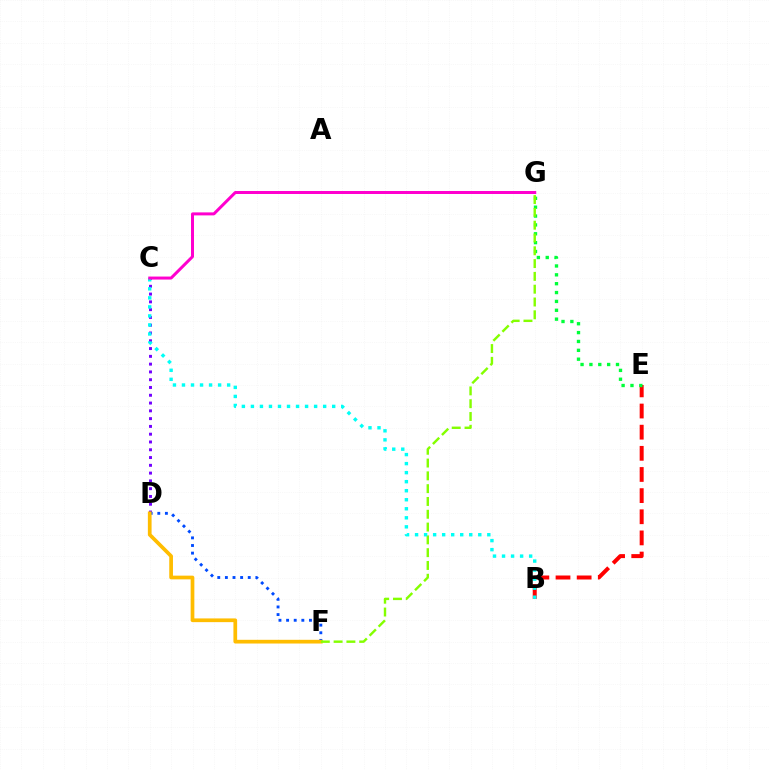{('B', 'E'): [{'color': '#ff0000', 'line_style': 'dashed', 'thickness': 2.87}], ('C', 'D'): [{'color': '#7200ff', 'line_style': 'dotted', 'thickness': 2.11}], ('D', 'F'): [{'color': '#004bff', 'line_style': 'dotted', 'thickness': 2.07}, {'color': '#ffbd00', 'line_style': 'solid', 'thickness': 2.67}], ('E', 'G'): [{'color': '#00ff39', 'line_style': 'dotted', 'thickness': 2.41}], ('F', 'G'): [{'color': '#84ff00', 'line_style': 'dashed', 'thickness': 1.74}], ('B', 'C'): [{'color': '#00fff6', 'line_style': 'dotted', 'thickness': 2.45}], ('C', 'G'): [{'color': '#ff00cf', 'line_style': 'solid', 'thickness': 2.16}]}